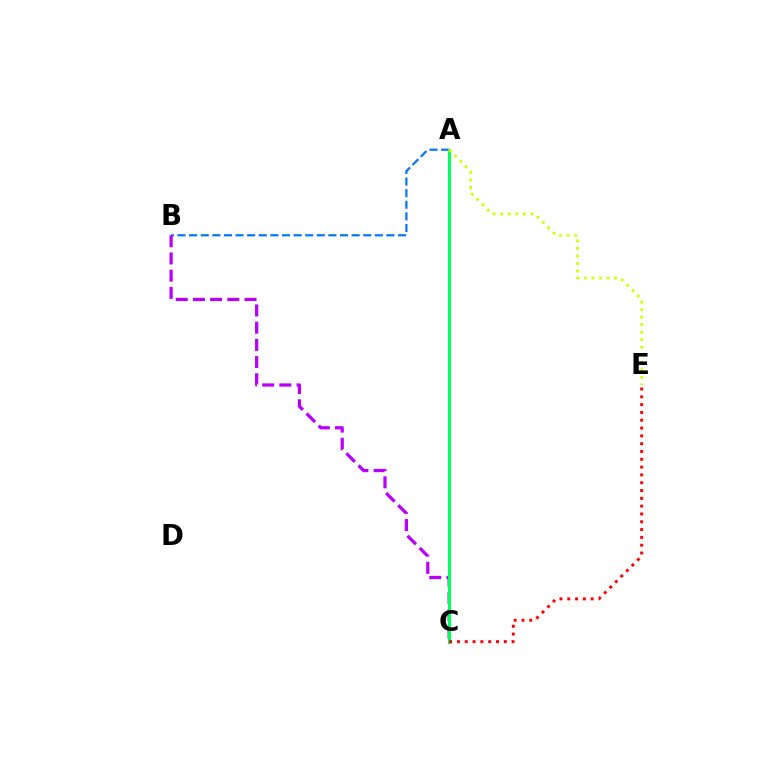{('A', 'B'): [{'color': '#0074ff', 'line_style': 'dashed', 'thickness': 1.58}], ('B', 'C'): [{'color': '#b900ff', 'line_style': 'dashed', 'thickness': 2.34}], ('A', 'C'): [{'color': '#00ff5c', 'line_style': 'solid', 'thickness': 2.21}], ('A', 'E'): [{'color': '#d1ff00', 'line_style': 'dotted', 'thickness': 2.04}], ('C', 'E'): [{'color': '#ff0000', 'line_style': 'dotted', 'thickness': 2.12}]}